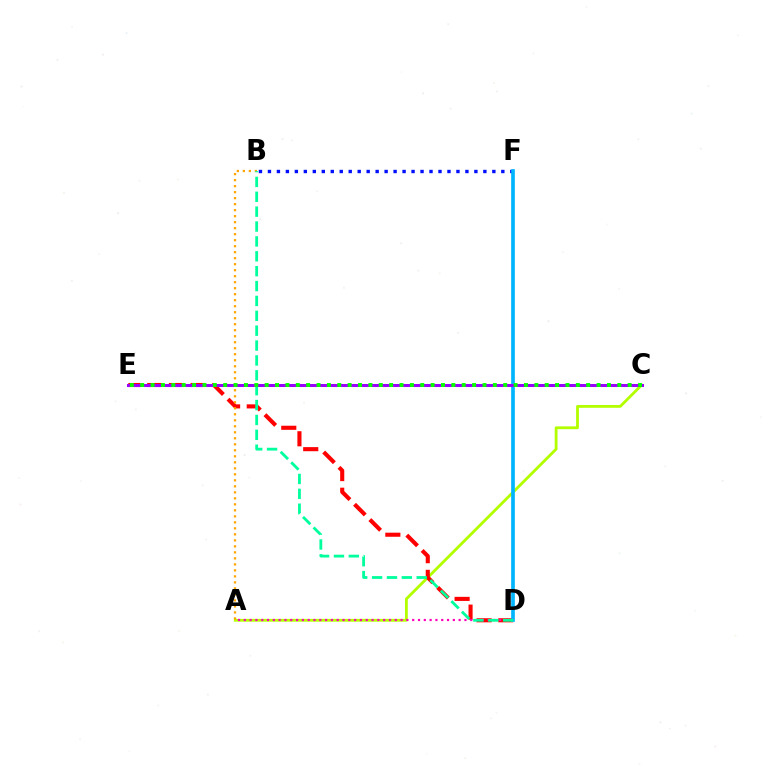{('A', 'C'): [{'color': '#b3ff00', 'line_style': 'solid', 'thickness': 2.03}], ('B', 'F'): [{'color': '#0010ff', 'line_style': 'dotted', 'thickness': 2.44}], ('D', 'E'): [{'color': '#ff0000', 'line_style': 'dashed', 'thickness': 2.94}], ('A', 'B'): [{'color': '#ffa500', 'line_style': 'dotted', 'thickness': 1.63}], ('D', 'F'): [{'color': '#00b5ff', 'line_style': 'solid', 'thickness': 2.65}], ('A', 'D'): [{'color': '#ff00bd', 'line_style': 'dotted', 'thickness': 1.58}], ('B', 'D'): [{'color': '#00ff9d', 'line_style': 'dashed', 'thickness': 2.02}], ('C', 'E'): [{'color': '#9b00ff', 'line_style': 'solid', 'thickness': 2.18}, {'color': '#08ff00', 'line_style': 'dotted', 'thickness': 2.82}]}